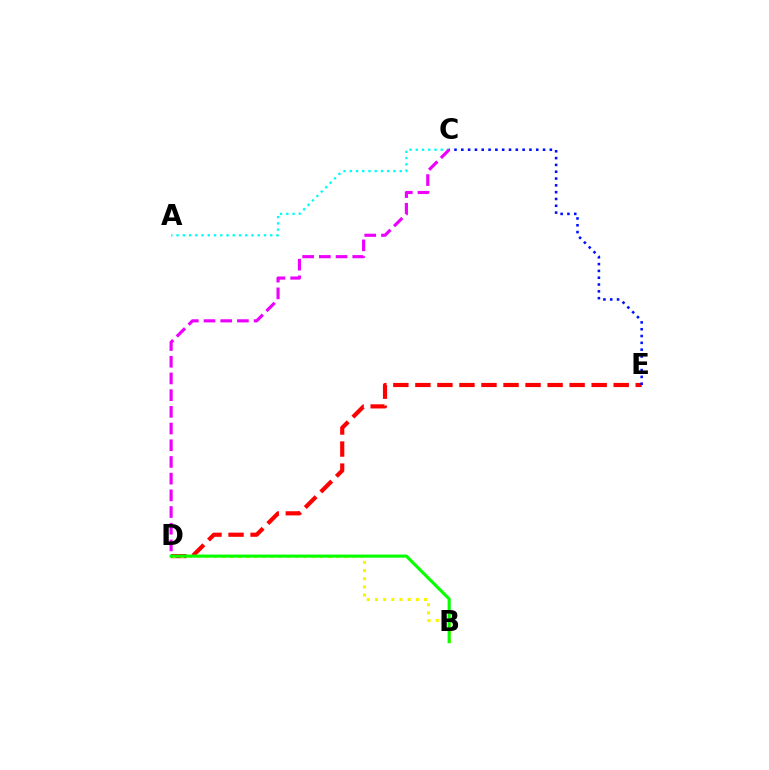{('D', 'E'): [{'color': '#ff0000', 'line_style': 'dashed', 'thickness': 2.99}], ('A', 'C'): [{'color': '#00fff6', 'line_style': 'dotted', 'thickness': 1.7}], ('B', 'D'): [{'color': '#fcf500', 'line_style': 'dotted', 'thickness': 2.22}, {'color': '#08ff00', 'line_style': 'solid', 'thickness': 2.23}], ('C', 'E'): [{'color': '#0010ff', 'line_style': 'dotted', 'thickness': 1.85}], ('C', 'D'): [{'color': '#ee00ff', 'line_style': 'dashed', 'thickness': 2.27}]}